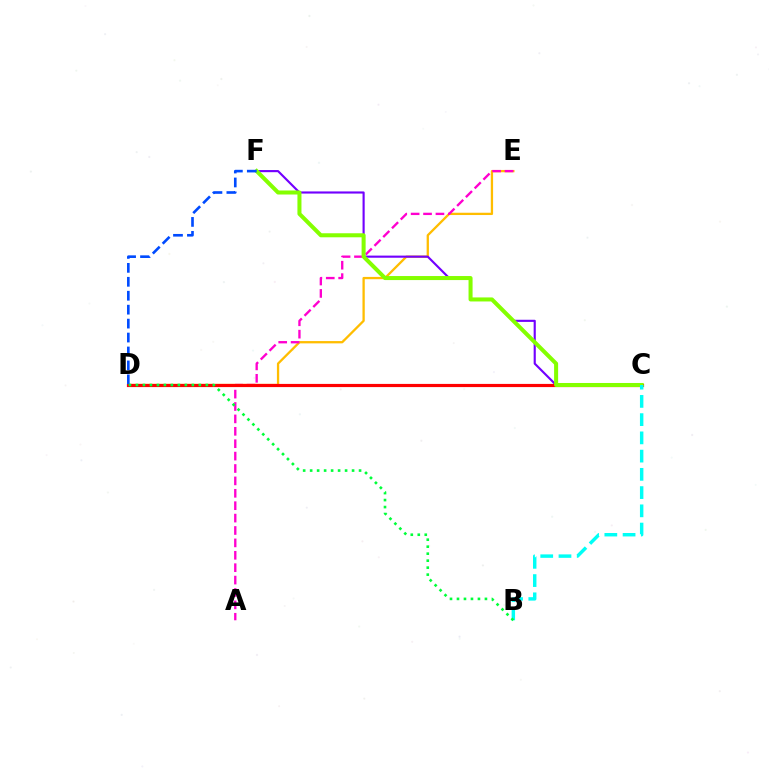{('D', 'E'): [{'color': '#ffbd00', 'line_style': 'solid', 'thickness': 1.65}], ('A', 'E'): [{'color': '#ff00cf', 'line_style': 'dashed', 'thickness': 1.68}], ('C', 'F'): [{'color': '#7200ff', 'line_style': 'solid', 'thickness': 1.54}, {'color': '#84ff00', 'line_style': 'solid', 'thickness': 2.9}], ('C', 'D'): [{'color': '#ff0000', 'line_style': 'solid', 'thickness': 2.29}], ('B', 'C'): [{'color': '#00fff6', 'line_style': 'dashed', 'thickness': 2.48}], ('D', 'F'): [{'color': '#004bff', 'line_style': 'dashed', 'thickness': 1.89}], ('B', 'D'): [{'color': '#00ff39', 'line_style': 'dotted', 'thickness': 1.9}]}